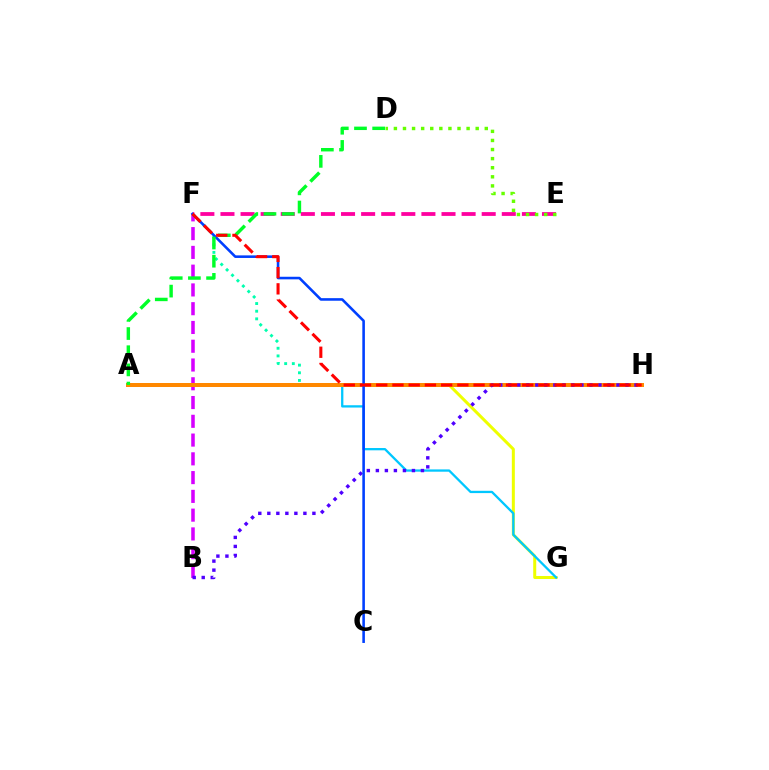{('B', 'F'): [{'color': '#d600ff', 'line_style': 'dashed', 'thickness': 2.55}], ('A', 'G'): [{'color': '#eeff00', 'line_style': 'solid', 'thickness': 2.17}, {'color': '#00c7ff', 'line_style': 'solid', 'thickness': 1.65}], ('F', 'H'): [{'color': '#00ffaf', 'line_style': 'dotted', 'thickness': 2.08}, {'color': '#ff0000', 'line_style': 'dashed', 'thickness': 2.2}], ('A', 'H'): [{'color': '#ff8800', 'line_style': 'solid', 'thickness': 2.88}], ('B', 'H'): [{'color': '#4f00ff', 'line_style': 'dotted', 'thickness': 2.45}], ('C', 'F'): [{'color': '#003fff', 'line_style': 'solid', 'thickness': 1.86}], ('E', 'F'): [{'color': '#ff00a0', 'line_style': 'dashed', 'thickness': 2.73}], ('A', 'D'): [{'color': '#00ff27', 'line_style': 'dashed', 'thickness': 2.47}], ('D', 'E'): [{'color': '#66ff00', 'line_style': 'dotted', 'thickness': 2.47}]}